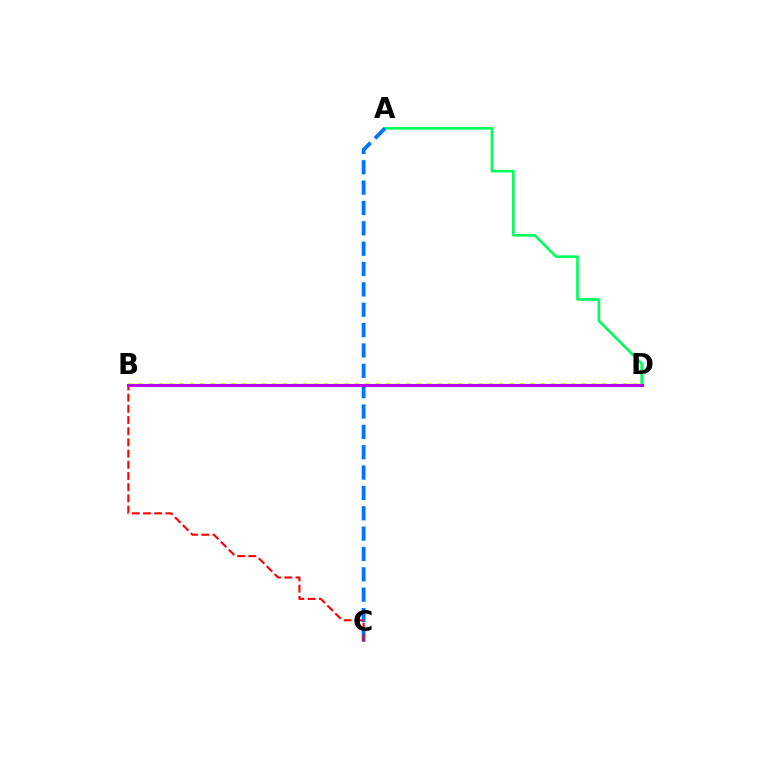{('A', 'D'): [{'color': '#00ff5c', 'line_style': 'solid', 'thickness': 1.89}], ('A', 'C'): [{'color': '#0074ff', 'line_style': 'dashed', 'thickness': 2.76}], ('B', 'C'): [{'color': '#ff0000', 'line_style': 'dashed', 'thickness': 1.52}], ('B', 'D'): [{'color': '#d1ff00', 'line_style': 'dotted', 'thickness': 2.8}, {'color': '#b900ff', 'line_style': 'solid', 'thickness': 2.21}]}